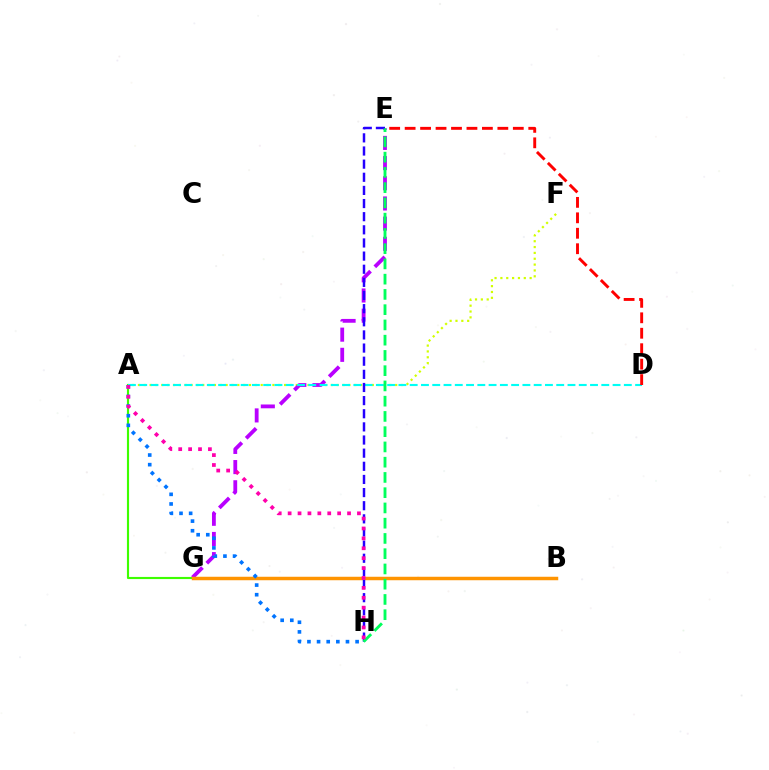{('A', 'F'): [{'color': '#d1ff00', 'line_style': 'dotted', 'thickness': 1.59}], ('A', 'G'): [{'color': '#3dff00', 'line_style': 'solid', 'thickness': 1.54}], ('E', 'G'): [{'color': '#b900ff', 'line_style': 'dashed', 'thickness': 2.74}], ('B', 'G'): [{'color': '#ff9400', 'line_style': 'solid', 'thickness': 2.5}], ('A', 'D'): [{'color': '#00fff6', 'line_style': 'dashed', 'thickness': 1.53}], ('E', 'H'): [{'color': '#2500ff', 'line_style': 'dashed', 'thickness': 1.78}, {'color': '#00ff5c', 'line_style': 'dashed', 'thickness': 2.07}], ('A', 'H'): [{'color': '#0074ff', 'line_style': 'dotted', 'thickness': 2.62}, {'color': '#ff00ac', 'line_style': 'dotted', 'thickness': 2.69}], ('D', 'E'): [{'color': '#ff0000', 'line_style': 'dashed', 'thickness': 2.1}]}